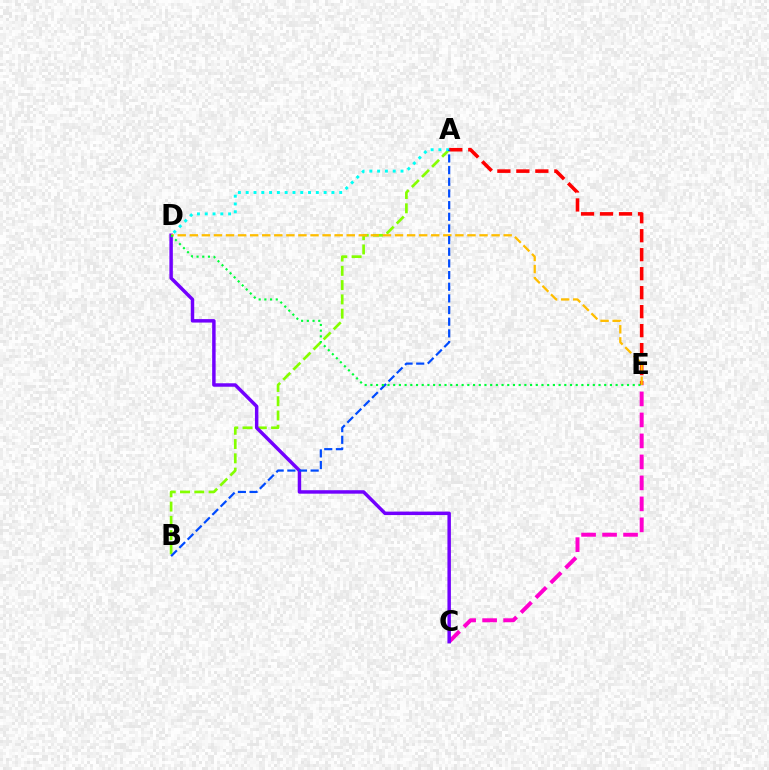{('C', 'E'): [{'color': '#ff00cf', 'line_style': 'dashed', 'thickness': 2.85}], ('A', 'B'): [{'color': '#84ff00', 'line_style': 'dashed', 'thickness': 1.94}, {'color': '#004bff', 'line_style': 'dashed', 'thickness': 1.58}], ('A', 'D'): [{'color': '#00fff6', 'line_style': 'dotted', 'thickness': 2.12}], ('C', 'D'): [{'color': '#7200ff', 'line_style': 'solid', 'thickness': 2.5}], ('A', 'E'): [{'color': '#ff0000', 'line_style': 'dashed', 'thickness': 2.58}], ('D', 'E'): [{'color': '#ffbd00', 'line_style': 'dashed', 'thickness': 1.64}, {'color': '#00ff39', 'line_style': 'dotted', 'thickness': 1.55}]}